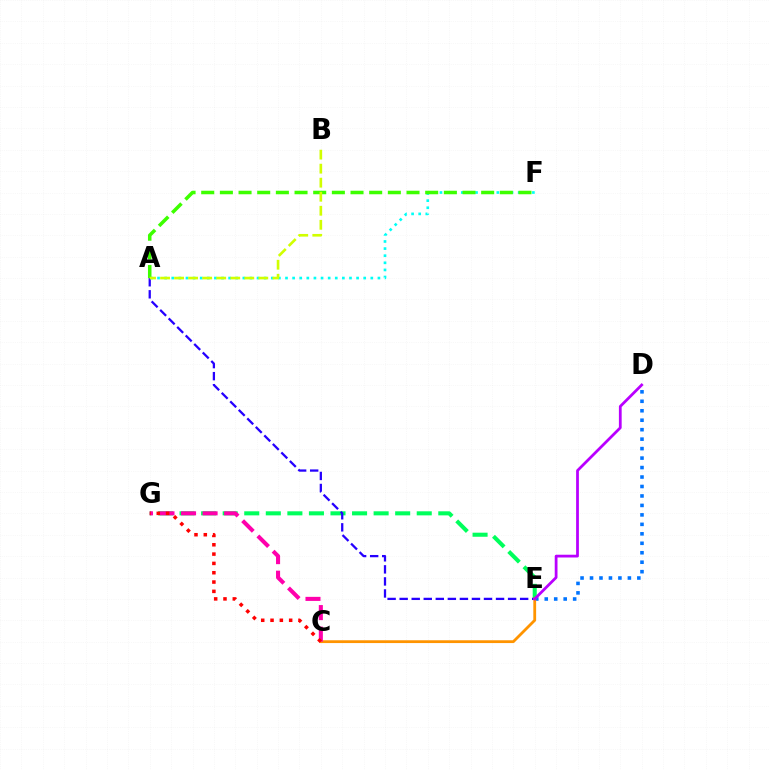{('E', 'G'): [{'color': '#00ff5c', 'line_style': 'dashed', 'thickness': 2.93}], ('D', 'E'): [{'color': '#0074ff', 'line_style': 'dotted', 'thickness': 2.57}, {'color': '#b900ff', 'line_style': 'solid', 'thickness': 1.99}], ('A', 'E'): [{'color': '#2500ff', 'line_style': 'dashed', 'thickness': 1.64}], ('C', 'E'): [{'color': '#ff9400', 'line_style': 'solid', 'thickness': 2.01}], ('C', 'G'): [{'color': '#ff00ac', 'line_style': 'dashed', 'thickness': 2.93}, {'color': '#ff0000', 'line_style': 'dotted', 'thickness': 2.53}], ('A', 'F'): [{'color': '#00fff6', 'line_style': 'dotted', 'thickness': 1.93}, {'color': '#3dff00', 'line_style': 'dashed', 'thickness': 2.54}], ('A', 'B'): [{'color': '#d1ff00', 'line_style': 'dashed', 'thickness': 1.91}]}